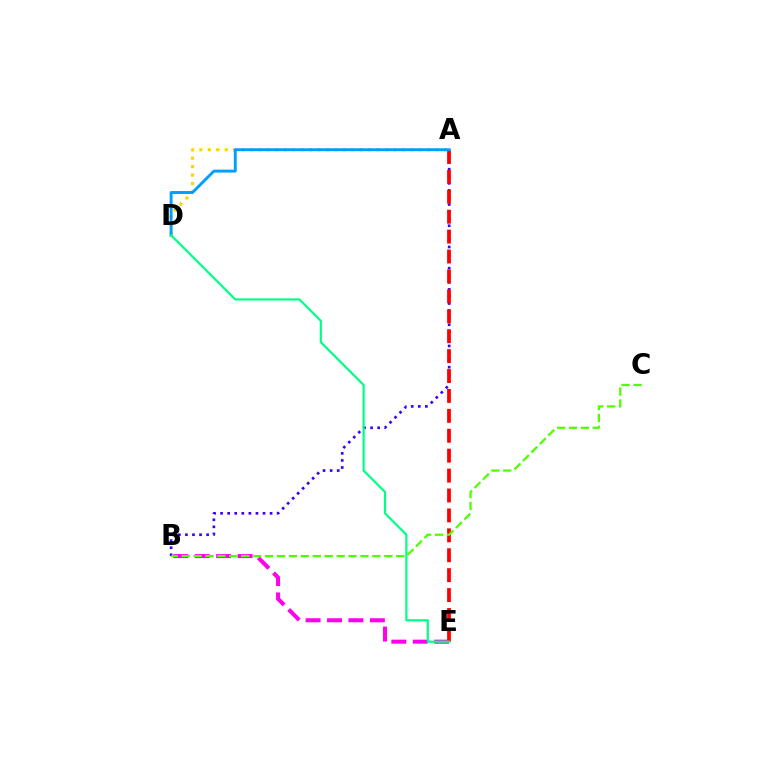{('B', 'E'): [{'color': '#ff00ed', 'line_style': 'dashed', 'thickness': 2.91}], ('A', 'B'): [{'color': '#3700ff', 'line_style': 'dotted', 'thickness': 1.92}], ('A', 'D'): [{'color': '#ffd500', 'line_style': 'dotted', 'thickness': 2.29}, {'color': '#009eff', 'line_style': 'solid', 'thickness': 2.09}], ('A', 'E'): [{'color': '#ff0000', 'line_style': 'dashed', 'thickness': 2.71}], ('B', 'C'): [{'color': '#4fff00', 'line_style': 'dashed', 'thickness': 1.62}], ('D', 'E'): [{'color': '#00ff86', 'line_style': 'solid', 'thickness': 1.58}]}